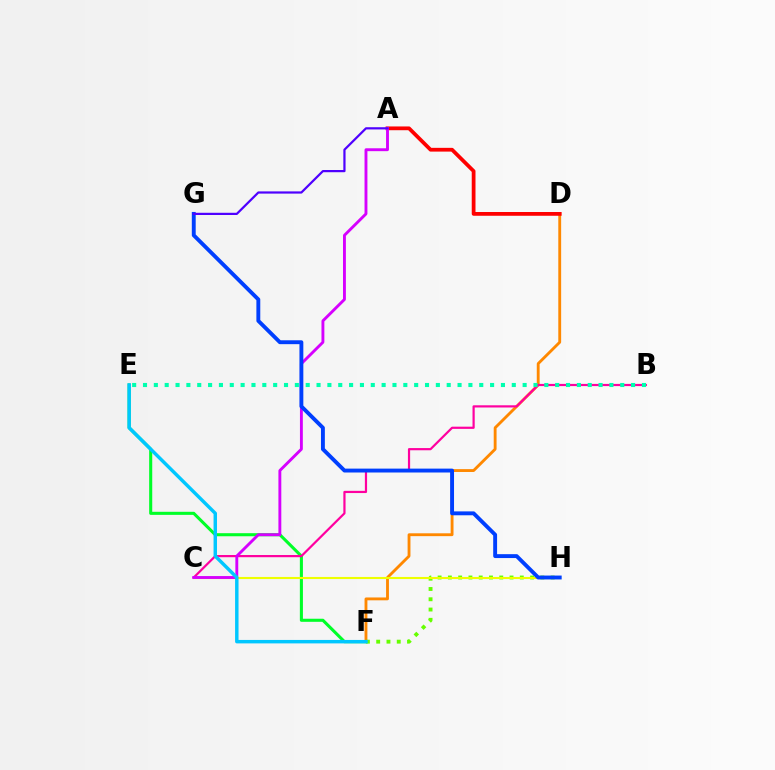{('D', 'F'): [{'color': '#ff8800', 'line_style': 'solid', 'thickness': 2.05}], ('E', 'F'): [{'color': '#00ff27', 'line_style': 'solid', 'thickness': 2.21}, {'color': '#00c7ff', 'line_style': 'solid', 'thickness': 2.48}], ('A', 'D'): [{'color': '#ff0000', 'line_style': 'solid', 'thickness': 2.71}], ('B', 'C'): [{'color': '#ff00a0', 'line_style': 'solid', 'thickness': 1.59}], ('F', 'H'): [{'color': '#66ff00', 'line_style': 'dotted', 'thickness': 2.79}], ('C', 'H'): [{'color': '#eeff00', 'line_style': 'solid', 'thickness': 1.51}], ('A', 'C'): [{'color': '#d600ff', 'line_style': 'solid', 'thickness': 2.08}], ('B', 'E'): [{'color': '#00ffaf', 'line_style': 'dotted', 'thickness': 2.95}], ('G', 'H'): [{'color': '#003fff', 'line_style': 'solid', 'thickness': 2.8}], ('A', 'G'): [{'color': '#4f00ff', 'line_style': 'solid', 'thickness': 1.59}]}